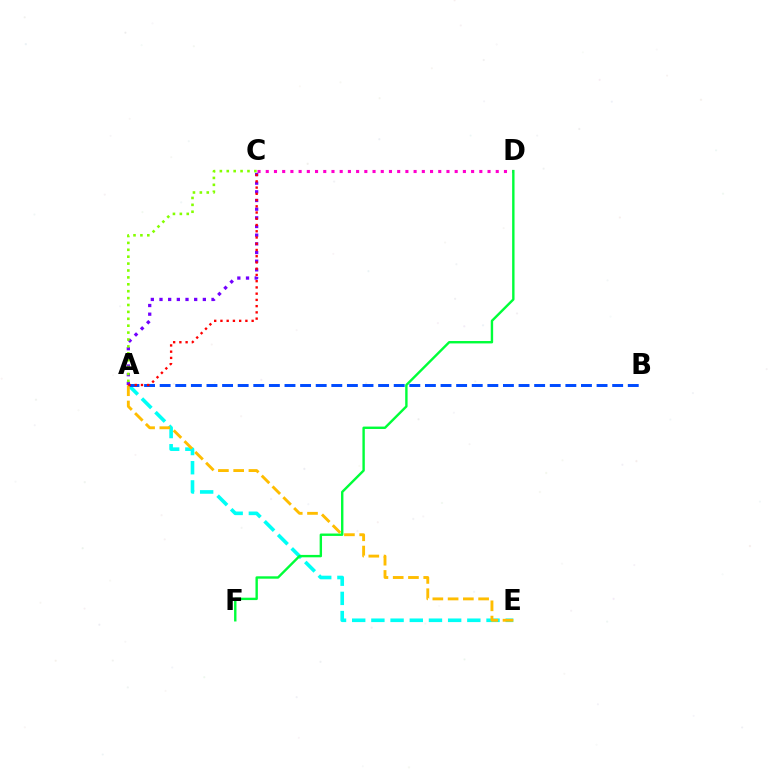{('A', 'E'): [{'color': '#00fff6', 'line_style': 'dashed', 'thickness': 2.61}, {'color': '#ffbd00', 'line_style': 'dashed', 'thickness': 2.07}], ('C', 'D'): [{'color': '#ff00cf', 'line_style': 'dotted', 'thickness': 2.23}], ('D', 'F'): [{'color': '#00ff39', 'line_style': 'solid', 'thickness': 1.73}], ('A', 'B'): [{'color': '#004bff', 'line_style': 'dashed', 'thickness': 2.12}], ('A', 'C'): [{'color': '#7200ff', 'line_style': 'dotted', 'thickness': 2.36}, {'color': '#ff0000', 'line_style': 'dotted', 'thickness': 1.7}, {'color': '#84ff00', 'line_style': 'dotted', 'thickness': 1.87}]}